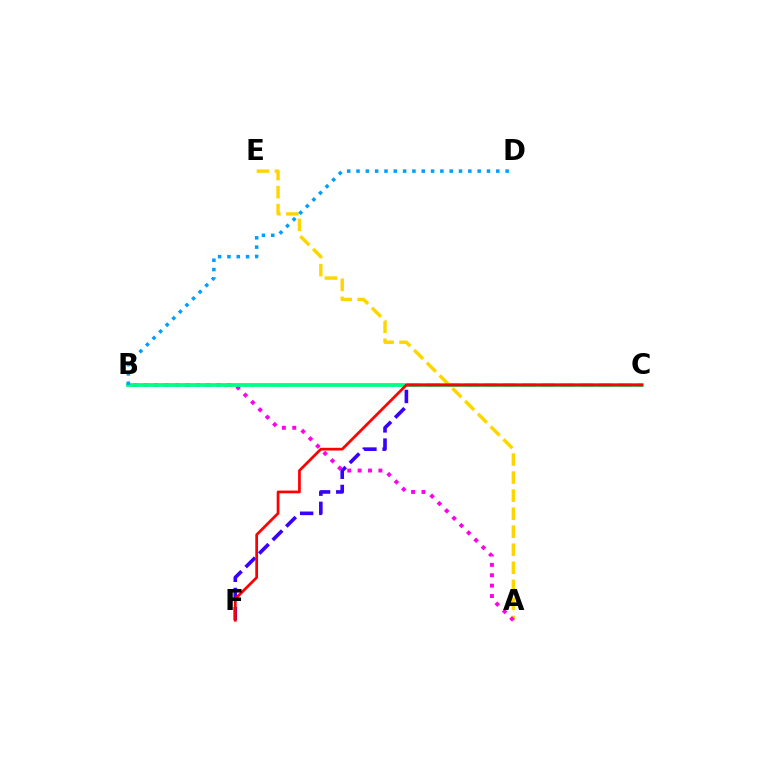{('A', 'E'): [{'color': '#ffd500', 'line_style': 'dashed', 'thickness': 2.45}], ('C', 'F'): [{'color': '#3700ff', 'line_style': 'dashed', 'thickness': 2.6}, {'color': '#ff0000', 'line_style': 'solid', 'thickness': 1.97}], ('B', 'C'): [{'color': '#4fff00', 'line_style': 'dotted', 'thickness': 1.82}, {'color': '#00ff86', 'line_style': 'solid', 'thickness': 2.73}], ('A', 'B'): [{'color': '#ff00ed', 'line_style': 'dotted', 'thickness': 2.82}], ('B', 'D'): [{'color': '#009eff', 'line_style': 'dotted', 'thickness': 2.53}]}